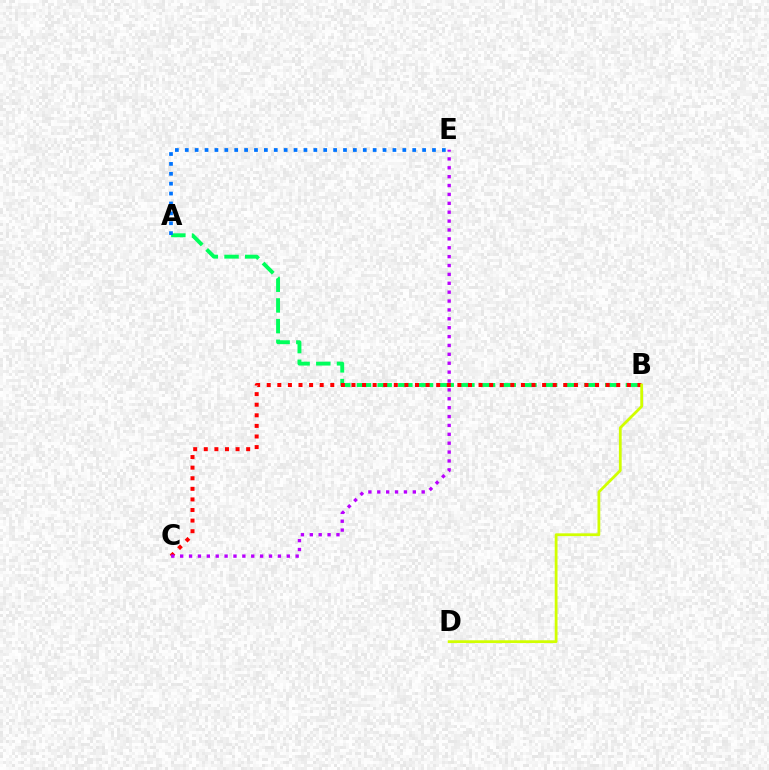{('A', 'B'): [{'color': '#00ff5c', 'line_style': 'dashed', 'thickness': 2.81}], ('A', 'E'): [{'color': '#0074ff', 'line_style': 'dotted', 'thickness': 2.69}], ('B', 'C'): [{'color': '#ff0000', 'line_style': 'dotted', 'thickness': 2.88}], ('B', 'D'): [{'color': '#d1ff00', 'line_style': 'solid', 'thickness': 2.0}], ('C', 'E'): [{'color': '#b900ff', 'line_style': 'dotted', 'thickness': 2.41}]}